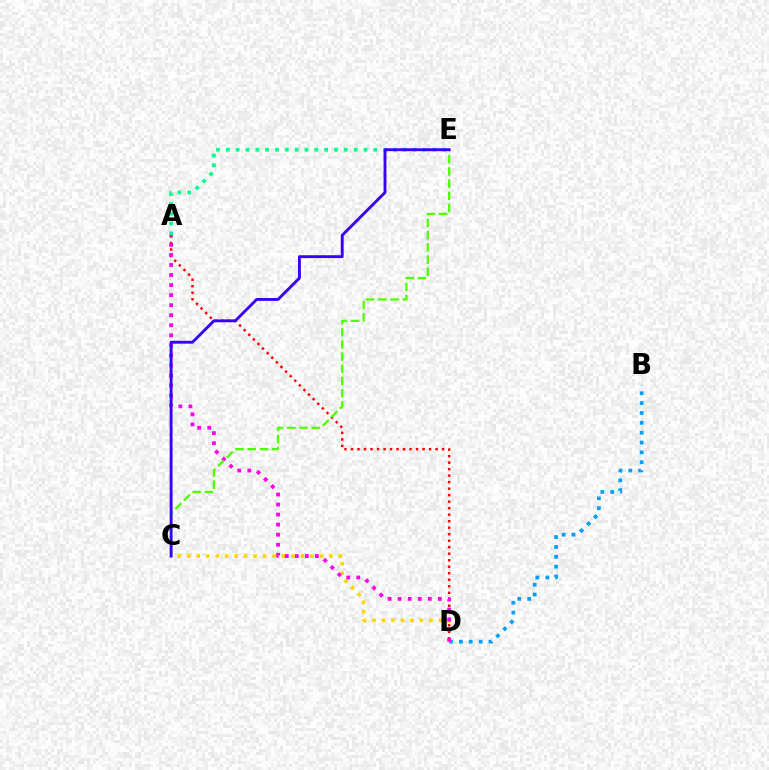{('C', 'D'): [{'color': '#ffd500', 'line_style': 'dotted', 'thickness': 2.57}], ('A', 'E'): [{'color': '#00ff86', 'line_style': 'dotted', 'thickness': 2.67}], ('B', 'D'): [{'color': '#009eff', 'line_style': 'dotted', 'thickness': 2.68}], ('A', 'D'): [{'color': '#ff0000', 'line_style': 'dotted', 'thickness': 1.77}, {'color': '#ff00ed', 'line_style': 'dotted', 'thickness': 2.73}], ('C', 'E'): [{'color': '#4fff00', 'line_style': 'dashed', 'thickness': 1.65}, {'color': '#3700ff', 'line_style': 'solid', 'thickness': 2.07}]}